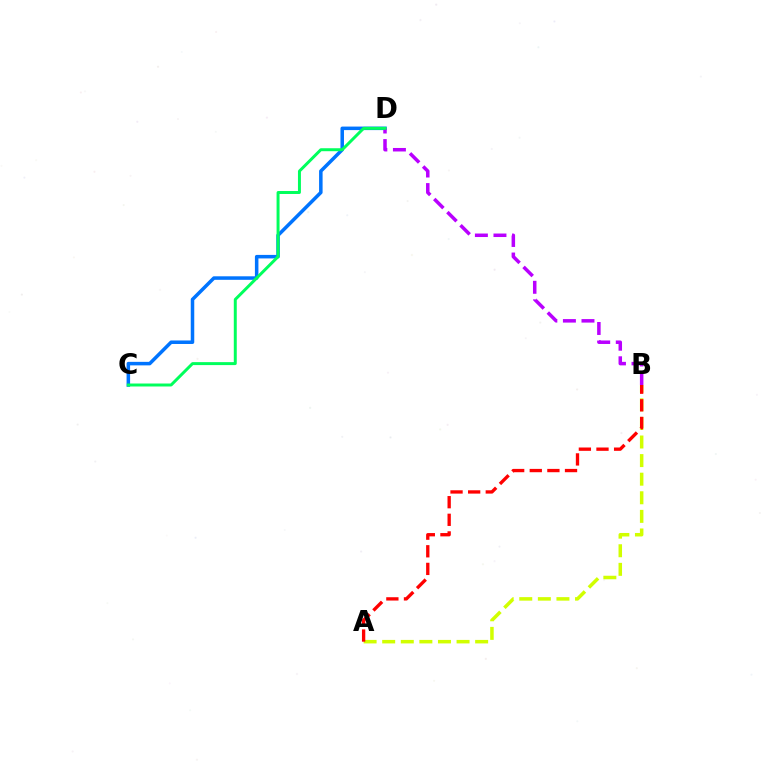{('A', 'B'): [{'color': '#d1ff00', 'line_style': 'dashed', 'thickness': 2.53}, {'color': '#ff0000', 'line_style': 'dashed', 'thickness': 2.39}], ('C', 'D'): [{'color': '#0074ff', 'line_style': 'solid', 'thickness': 2.53}, {'color': '#00ff5c', 'line_style': 'solid', 'thickness': 2.14}], ('B', 'D'): [{'color': '#b900ff', 'line_style': 'dashed', 'thickness': 2.52}]}